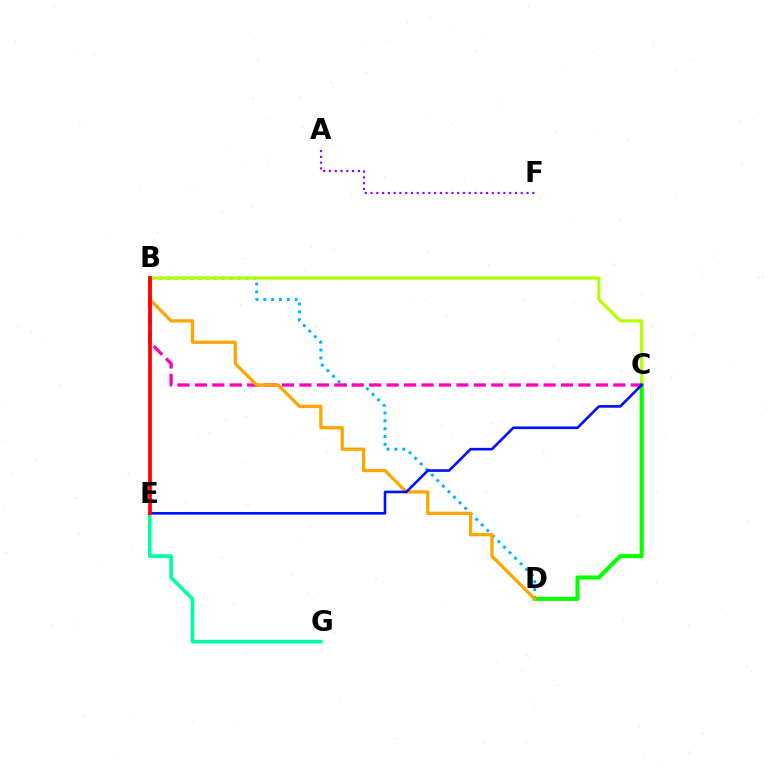{('E', 'G'): [{'color': '#00ff9d', 'line_style': 'solid', 'thickness': 2.62}], ('A', 'F'): [{'color': '#9b00ff', 'line_style': 'dotted', 'thickness': 1.57}], ('B', 'D'): [{'color': '#00b5ff', 'line_style': 'dotted', 'thickness': 2.13}, {'color': '#ffa500', 'line_style': 'solid', 'thickness': 2.36}], ('B', 'C'): [{'color': '#b3ff00', 'line_style': 'solid', 'thickness': 2.31}, {'color': '#ff00bd', 'line_style': 'dashed', 'thickness': 2.37}], ('C', 'D'): [{'color': '#08ff00', 'line_style': 'solid', 'thickness': 2.94}], ('C', 'E'): [{'color': '#0010ff', 'line_style': 'solid', 'thickness': 1.89}], ('B', 'E'): [{'color': '#ff0000', 'line_style': 'solid', 'thickness': 2.7}]}